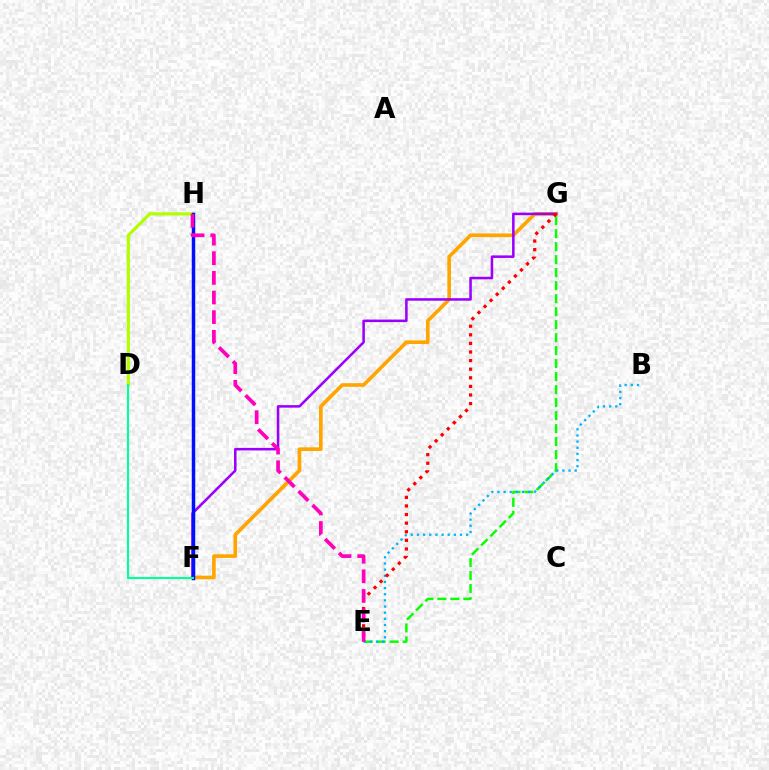{('D', 'H'): [{'color': '#b3ff00', 'line_style': 'solid', 'thickness': 2.29}], ('F', 'G'): [{'color': '#ffa500', 'line_style': 'solid', 'thickness': 2.62}, {'color': '#9b00ff', 'line_style': 'solid', 'thickness': 1.83}], ('E', 'G'): [{'color': '#08ff00', 'line_style': 'dashed', 'thickness': 1.77}, {'color': '#ff0000', 'line_style': 'dotted', 'thickness': 2.34}], ('B', 'E'): [{'color': '#00b5ff', 'line_style': 'dotted', 'thickness': 1.67}], ('F', 'H'): [{'color': '#0010ff', 'line_style': 'solid', 'thickness': 2.51}], ('D', 'F'): [{'color': '#00ff9d', 'line_style': 'solid', 'thickness': 1.51}], ('E', 'H'): [{'color': '#ff00bd', 'line_style': 'dashed', 'thickness': 2.67}]}